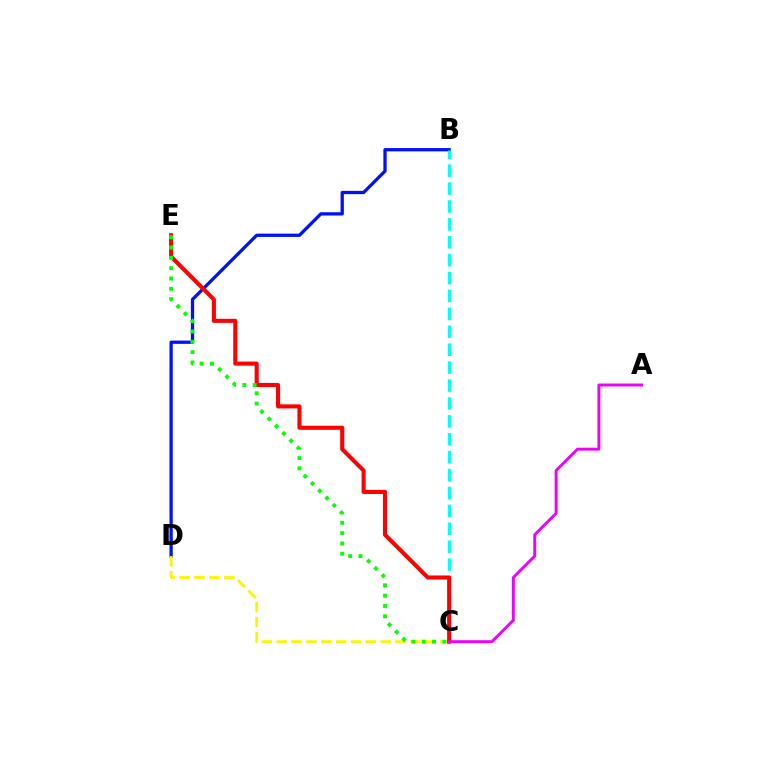{('B', 'D'): [{'color': '#0010ff', 'line_style': 'solid', 'thickness': 2.36}], ('B', 'C'): [{'color': '#00fff6', 'line_style': 'dashed', 'thickness': 2.43}], ('C', 'D'): [{'color': '#fcf500', 'line_style': 'dashed', 'thickness': 2.02}], ('C', 'E'): [{'color': '#ff0000', 'line_style': 'solid', 'thickness': 2.94}, {'color': '#08ff00', 'line_style': 'dotted', 'thickness': 2.8}], ('A', 'C'): [{'color': '#ee00ff', 'line_style': 'solid', 'thickness': 2.1}]}